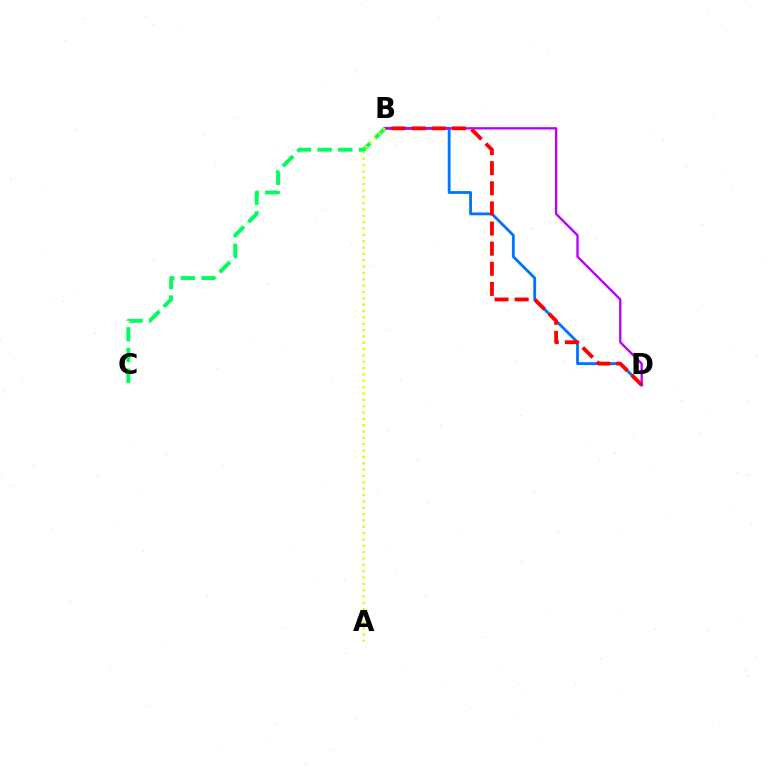{('B', 'D'): [{'color': '#0074ff', 'line_style': 'solid', 'thickness': 2.03}, {'color': '#b900ff', 'line_style': 'solid', 'thickness': 1.68}, {'color': '#ff0000', 'line_style': 'dashed', 'thickness': 2.73}], ('B', 'C'): [{'color': '#00ff5c', 'line_style': 'dashed', 'thickness': 2.81}], ('A', 'B'): [{'color': '#d1ff00', 'line_style': 'dotted', 'thickness': 1.72}]}